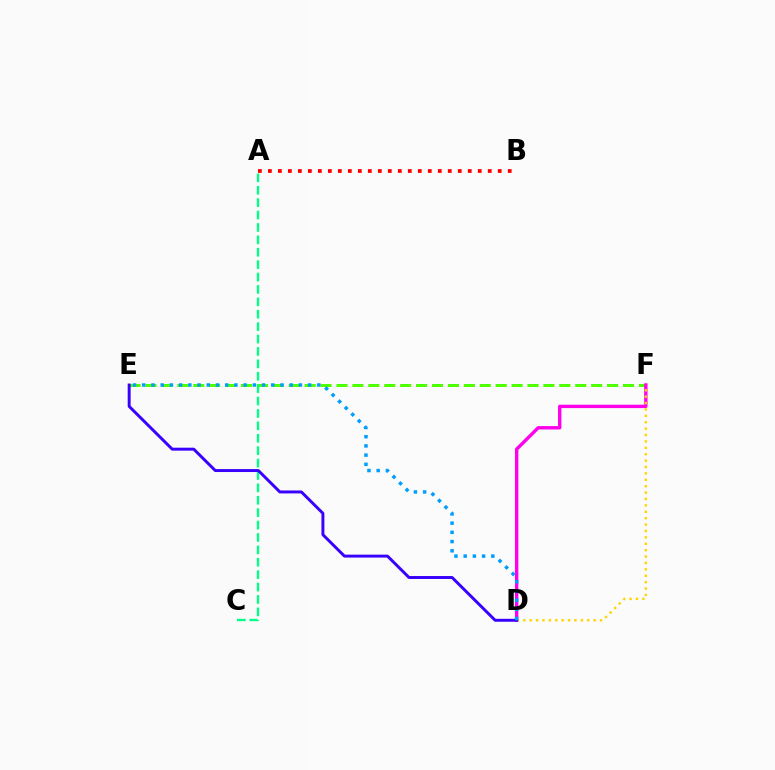{('E', 'F'): [{'color': '#4fff00', 'line_style': 'dashed', 'thickness': 2.16}], ('A', 'C'): [{'color': '#00ff86', 'line_style': 'dashed', 'thickness': 1.68}], ('D', 'F'): [{'color': '#ff00ed', 'line_style': 'solid', 'thickness': 2.44}, {'color': '#ffd500', 'line_style': 'dotted', 'thickness': 1.74}], ('A', 'B'): [{'color': '#ff0000', 'line_style': 'dotted', 'thickness': 2.72}], ('D', 'E'): [{'color': '#3700ff', 'line_style': 'solid', 'thickness': 2.12}, {'color': '#009eff', 'line_style': 'dotted', 'thickness': 2.5}]}